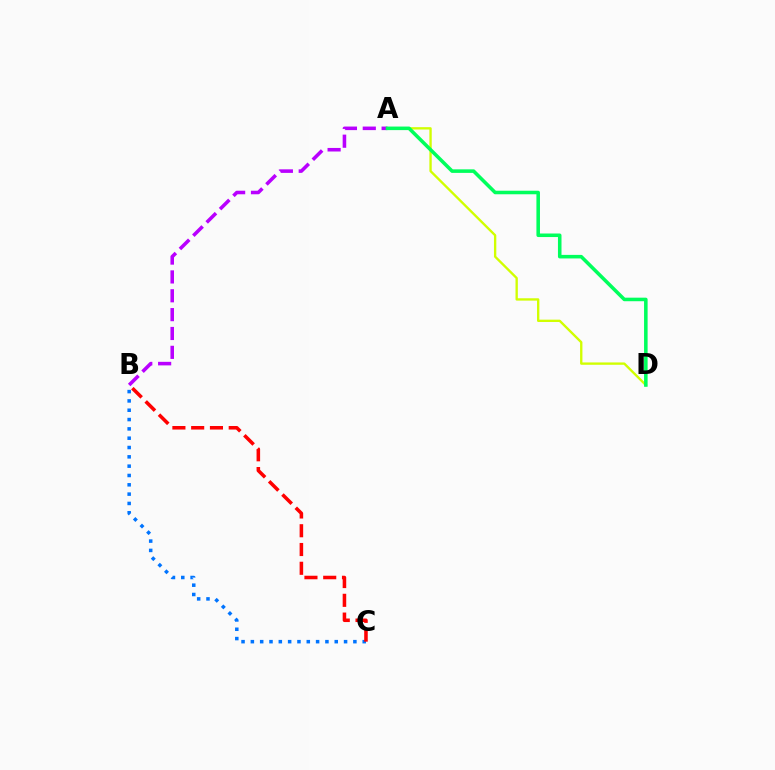{('B', 'C'): [{'color': '#0074ff', 'line_style': 'dotted', 'thickness': 2.53}, {'color': '#ff0000', 'line_style': 'dashed', 'thickness': 2.55}], ('A', 'B'): [{'color': '#b900ff', 'line_style': 'dashed', 'thickness': 2.56}], ('A', 'D'): [{'color': '#d1ff00', 'line_style': 'solid', 'thickness': 1.69}, {'color': '#00ff5c', 'line_style': 'solid', 'thickness': 2.56}]}